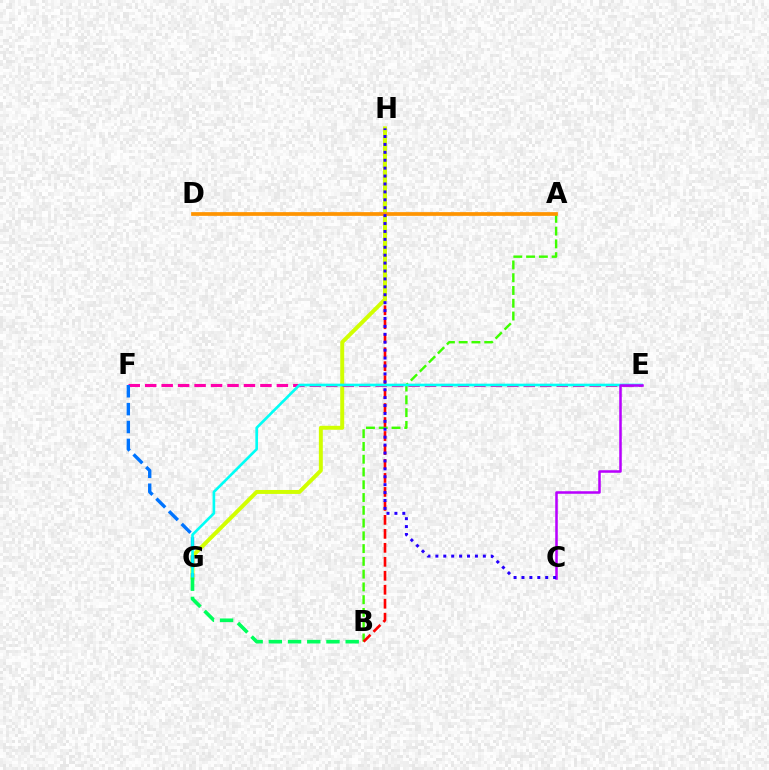{('A', 'B'): [{'color': '#3dff00', 'line_style': 'dashed', 'thickness': 1.73}], ('B', 'H'): [{'color': '#ff0000', 'line_style': 'dashed', 'thickness': 1.9}], ('G', 'H'): [{'color': '#d1ff00', 'line_style': 'solid', 'thickness': 2.85}], ('A', 'D'): [{'color': '#ff9400', 'line_style': 'solid', 'thickness': 2.68}], ('E', 'F'): [{'color': '#ff00ac', 'line_style': 'dashed', 'thickness': 2.24}], ('F', 'G'): [{'color': '#0074ff', 'line_style': 'dashed', 'thickness': 2.43}], ('E', 'G'): [{'color': '#00fff6', 'line_style': 'solid', 'thickness': 1.9}], ('B', 'G'): [{'color': '#00ff5c', 'line_style': 'dashed', 'thickness': 2.61}], ('C', 'E'): [{'color': '#b900ff', 'line_style': 'solid', 'thickness': 1.82}], ('C', 'H'): [{'color': '#2500ff', 'line_style': 'dotted', 'thickness': 2.15}]}